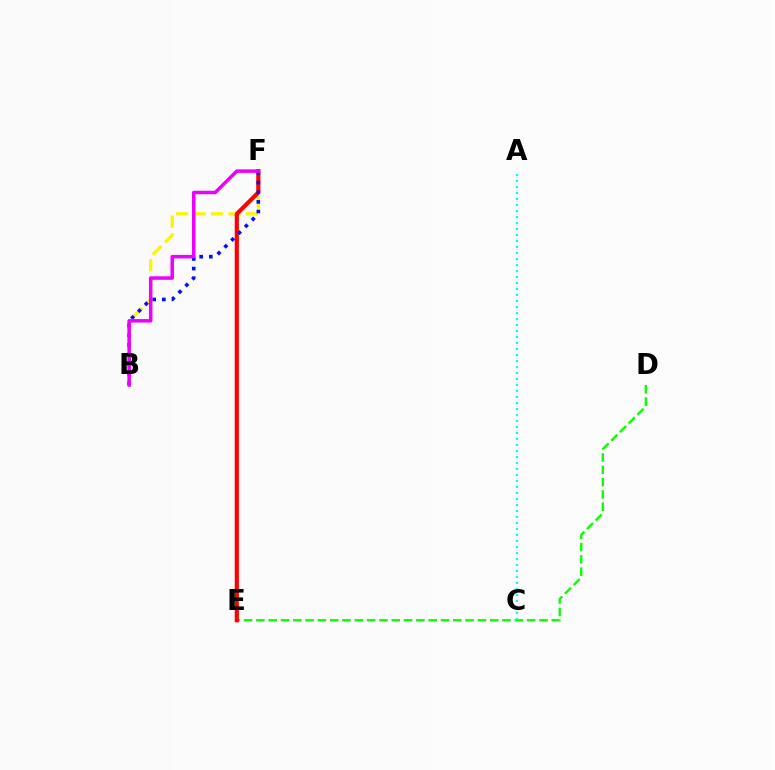{('D', 'E'): [{'color': '#08ff00', 'line_style': 'dashed', 'thickness': 1.67}], ('B', 'F'): [{'color': '#fcf500', 'line_style': 'dashed', 'thickness': 2.38}, {'color': '#0010ff', 'line_style': 'dotted', 'thickness': 2.62}, {'color': '#ee00ff', 'line_style': 'solid', 'thickness': 2.52}], ('A', 'C'): [{'color': '#00fff6', 'line_style': 'dotted', 'thickness': 1.63}], ('E', 'F'): [{'color': '#ff0000', 'line_style': 'solid', 'thickness': 2.99}]}